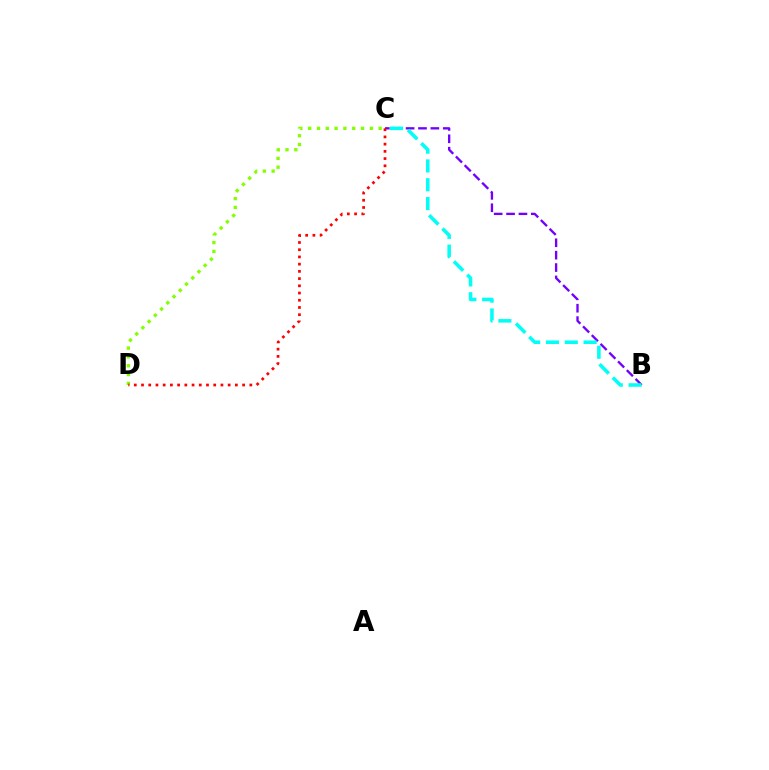{('B', 'C'): [{'color': '#7200ff', 'line_style': 'dashed', 'thickness': 1.68}, {'color': '#00fff6', 'line_style': 'dashed', 'thickness': 2.56}], ('C', 'D'): [{'color': '#84ff00', 'line_style': 'dotted', 'thickness': 2.39}, {'color': '#ff0000', 'line_style': 'dotted', 'thickness': 1.96}]}